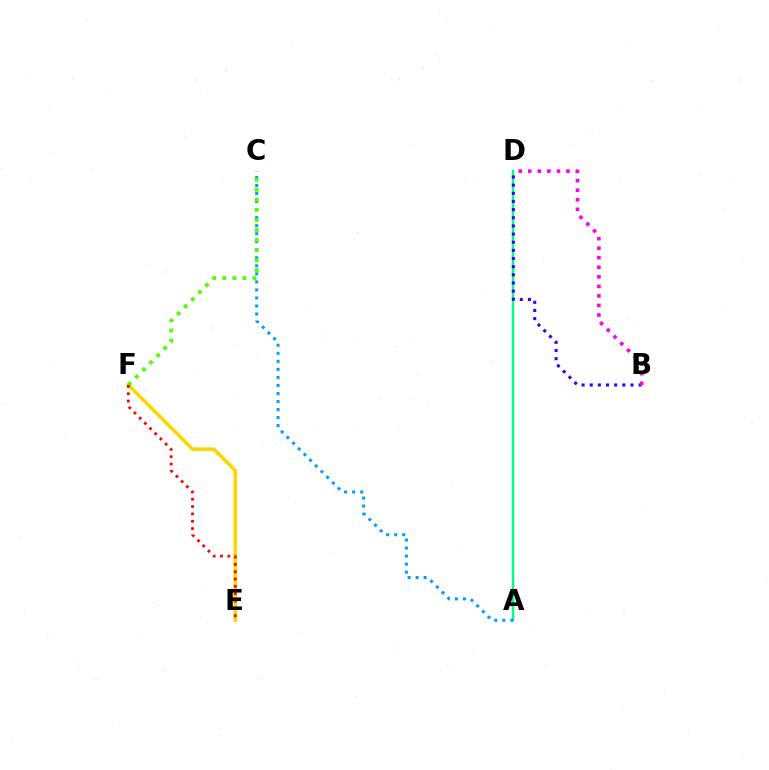{('A', 'D'): [{'color': '#00ff86', 'line_style': 'solid', 'thickness': 1.77}], ('A', 'C'): [{'color': '#009eff', 'line_style': 'dotted', 'thickness': 2.18}], ('B', 'D'): [{'color': '#3700ff', 'line_style': 'dotted', 'thickness': 2.21}, {'color': '#ff00ed', 'line_style': 'dotted', 'thickness': 2.59}], ('E', 'F'): [{'color': '#ffd500', 'line_style': 'solid', 'thickness': 2.58}, {'color': '#ff0000', 'line_style': 'dotted', 'thickness': 1.99}], ('C', 'F'): [{'color': '#4fff00', 'line_style': 'dotted', 'thickness': 2.73}]}